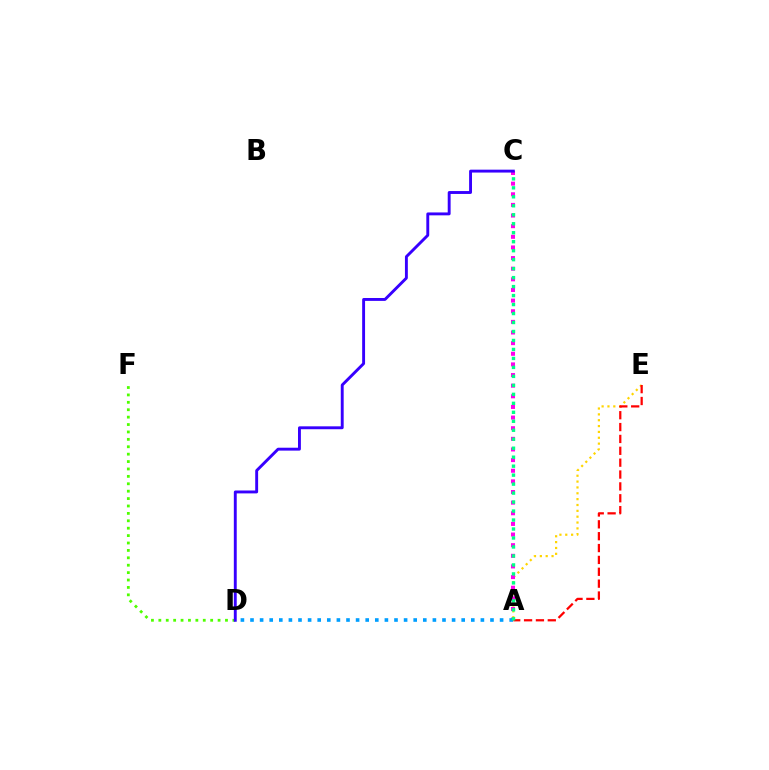{('A', 'E'): [{'color': '#ffd500', 'line_style': 'dotted', 'thickness': 1.59}, {'color': '#ff0000', 'line_style': 'dashed', 'thickness': 1.61}], ('A', 'C'): [{'color': '#ff00ed', 'line_style': 'dotted', 'thickness': 2.89}, {'color': '#00ff86', 'line_style': 'dotted', 'thickness': 2.44}], ('A', 'D'): [{'color': '#009eff', 'line_style': 'dotted', 'thickness': 2.61}], ('D', 'F'): [{'color': '#4fff00', 'line_style': 'dotted', 'thickness': 2.01}], ('C', 'D'): [{'color': '#3700ff', 'line_style': 'solid', 'thickness': 2.09}]}